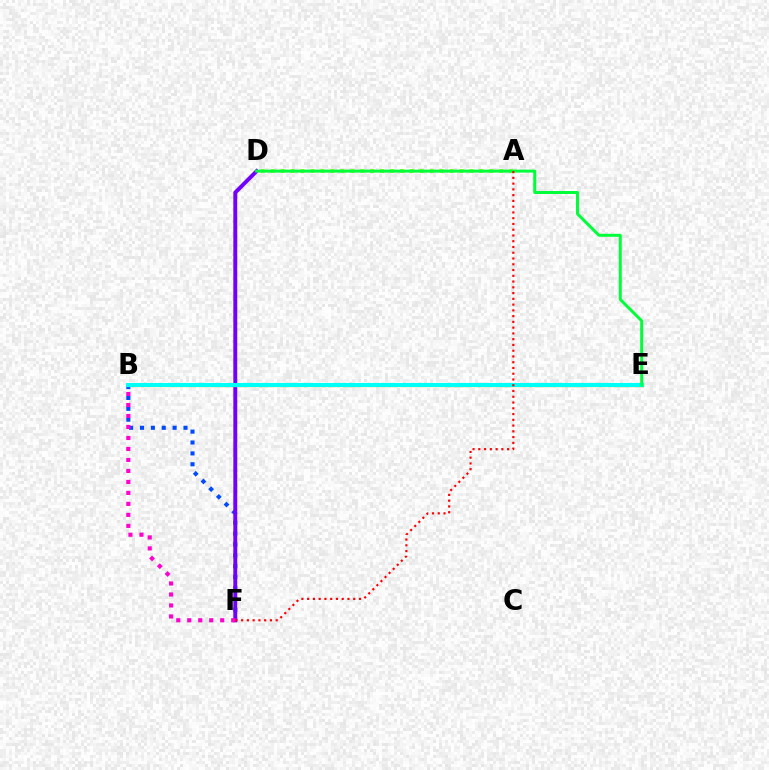{('B', 'F'): [{'color': '#004bff', 'line_style': 'dotted', 'thickness': 2.95}, {'color': '#ff00cf', 'line_style': 'dotted', 'thickness': 2.98}], ('D', 'F'): [{'color': '#7200ff', 'line_style': 'solid', 'thickness': 2.82}], ('B', 'E'): [{'color': '#ffbd00', 'line_style': 'solid', 'thickness': 2.36}, {'color': '#00fff6', 'line_style': 'solid', 'thickness': 2.93}], ('A', 'D'): [{'color': '#84ff00', 'line_style': 'dotted', 'thickness': 2.7}], ('D', 'E'): [{'color': '#00ff39', 'line_style': 'solid', 'thickness': 2.15}], ('A', 'F'): [{'color': '#ff0000', 'line_style': 'dotted', 'thickness': 1.57}]}